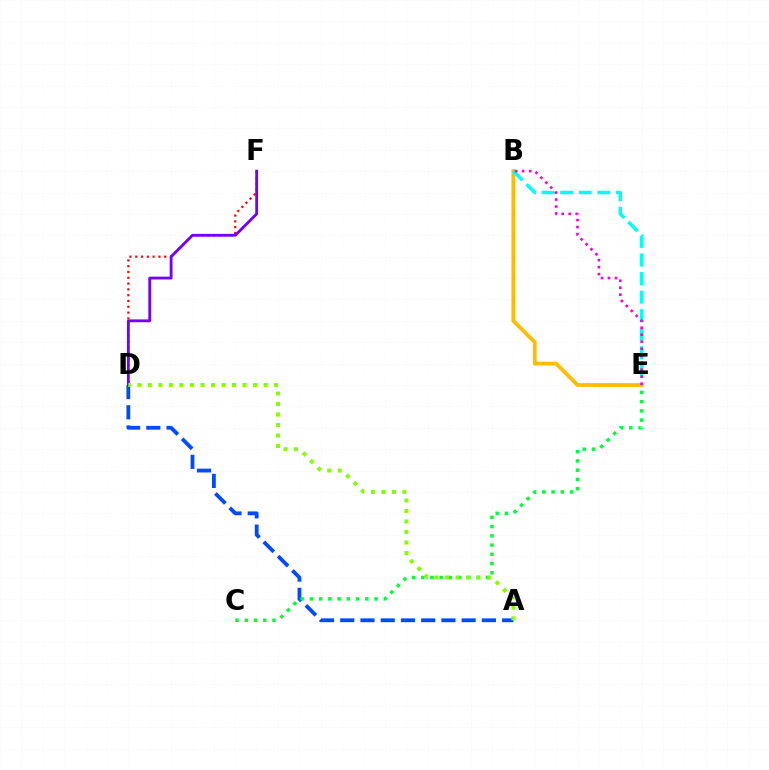{('D', 'F'): [{'color': '#ff0000', 'line_style': 'dotted', 'thickness': 1.58}, {'color': '#7200ff', 'line_style': 'solid', 'thickness': 2.04}], ('A', 'D'): [{'color': '#004bff', 'line_style': 'dashed', 'thickness': 2.75}, {'color': '#84ff00', 'line_style': 'dotted', 'thickness': 2.86}], ('C', 'E'): [{'color': '#00ff39', 'line_style': 'dotted', 'thickness': 2.51}], ('B', 'E'): [{'color': '#ffbd00', 'line_style': 'solid', 'thickness': 2.73}, {'color': '#00fff6', 'line_style': 'dashed', 'thickness': 2.52}, {'color': '#ff00cf', 'line_style': 'dotted', 'thickness': 1.9}]}